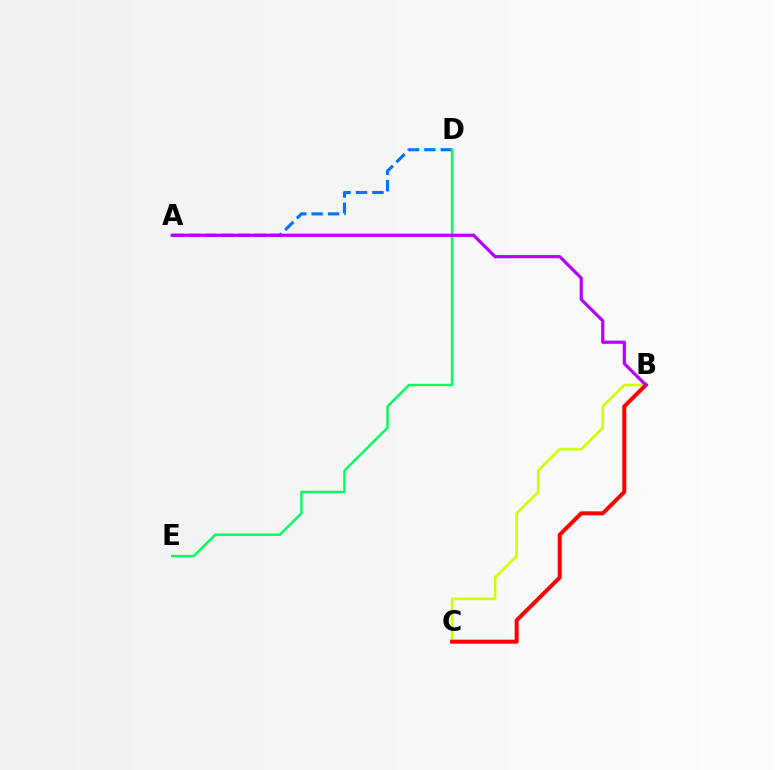{('A', 'D'): [{'color': '#0074ff', 'line_style': 'dashed', 'thickness': 2.23}], ('B', 'C'): [{'color': '#d1ff00', 'line_style': 'solid', 'thickness': 1.89}, {'color': '#ff0000', 'line_style': 'solid', 'thickness': 2.87}], ('D', 'E'): [{'color': '#00ff5c', 'line_style': 'solid', 'thickness': 1.75}], ('A', 'B'): [{'color': '#b900ff', 'line_style': 'solid', 'thickness': 2.31}]}